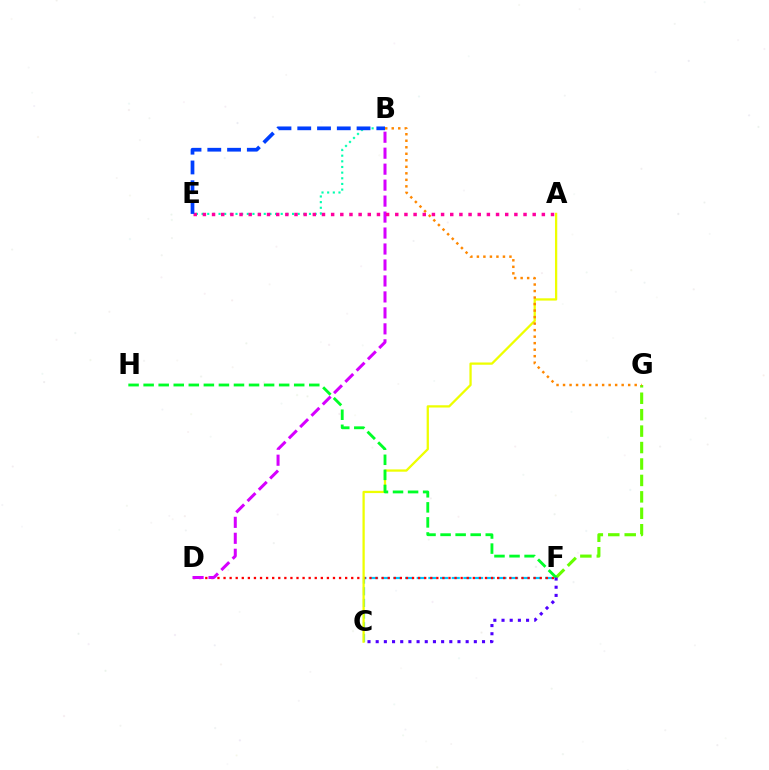{('C', 'F'): [{'color': '#00c7ff', 'line_style': 'dashed', 'thickness': 1.59}, {'color': '#4f00ff', 'line_style': 'dotted', 'thickness': 2.22}], ('D', 'F'): [{'color': '#ff0000', 'line_style': 'dotted', 'thickness': 1.65}], ('B', 'D'): [{'color': '#d600ff', 'line_style': 'dashed', 'thickness': 2.17}], ('F', 'G'): [{'color': '#66ff00', 'line_style': 'dashed', 'thickness': 2.23}], ('A', 'C'): [{'color': '#eeff00', 'line_style': 'solid', 'thickness': 1.64}], ('F', 'H'): [{'color': '#00ff27', 'line_style': 'dashed', 'thickness': 2.05}], ('B', 'E'): [{'color': '#00ffaf', 'line_style': 'dotted', 'thickness': 1.54}, {'color': '#003fff', 'line_style': 'dashed', 'thickness': 2.68}], ('A', 'E'): [{'color': '#ff00a0', 'line_style': 'dotted', 'thickness': 2.49}], ('B', 'G'): [{'color': '#ff8800', 'line_style': 'dotted', 'thickness': 1.77}]}